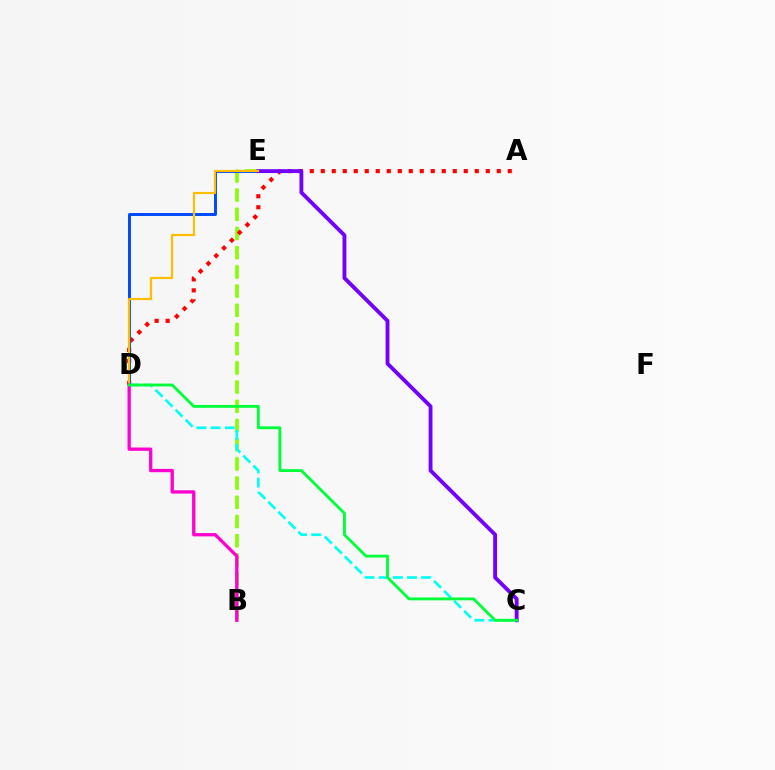{('B', 'E'): [{'color': '#84ff00', 'line_style': 'dashed', 'thickness': 2.61}], ('A', 'D'): [{'color': '#ff0000', 'line_style': 'dotted', 'thickness': 2.99}], ('C', 'D'): [{'color': '#00fff6', 'line_style': 'dashed', 'thickness': 1.92}, {'color': '#00ff39', 'line_style': 'solid', 'thickness': 2.05}], ('D', 'E'): [{'color': '#004bff', 'line_style': 'solid', 'thickness': 2.14}, {'color': '#ffbd00', 'line_style': 'solid', 'thickness': 1.57}], ('C', 'E'): [{'color': '#7200ff', 'line_style': 'solid', 'thickness': 2.77}], ('B', 'D'): [{'color': '#ff00cf', 'line_style': 'solid', 'thickness': 2.38}]}